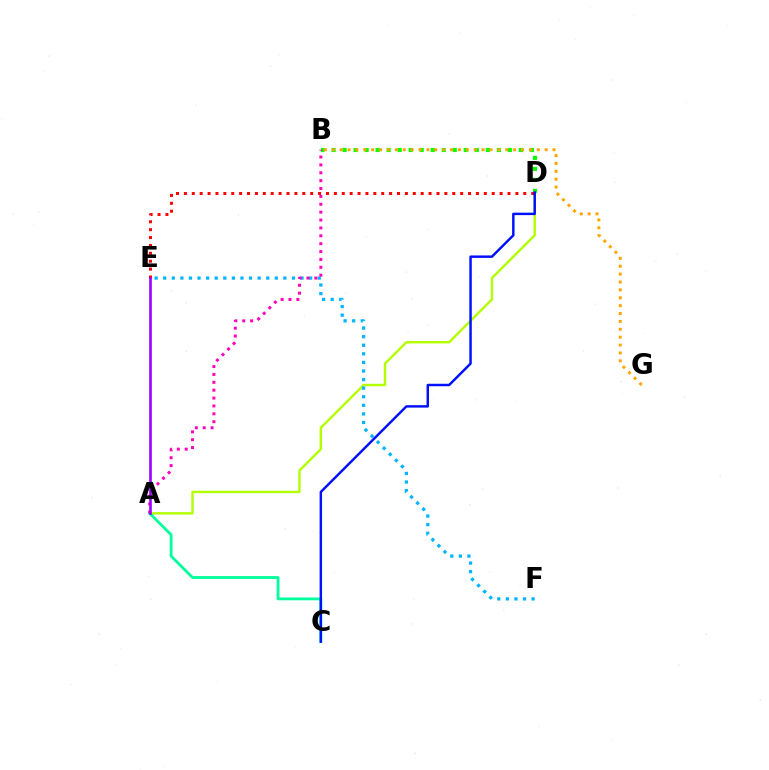{('A', 'D'): [{'color': '#b3ff00', 'line_style': 'solid', 'thickness': 1.74}], ('B', 'D'): [{'color': '#08ff00', 'line_style': 'dotted', 'thickness': 2.99}], ('D', 'E'): [{'color': '#ff0000', 'line_style': 'dotted', 'thickness': 2.14}], ('E', 'F'): [{'color': '#00b5ff', 'line_style': 'dotted', 'thickness': 2.33}], ('A', 'C'): [{'color': '#00ff9d', 'line_style': 'solid', 'thickness': 2.01}], ('C', 'D'): [{'color': '#0010ff', 'line_style': 'solid', 'thickness': 1.77}], ('B', 'G'): [{'color': '#ffa500', 'line_style': 'dotted', 'thickness': 2.14}], ('A', 'B'): [{'color': '#ff00bd', 'line_style': 'dotted', 'thickness': 2.14}], ('A', 'E'): [{'color': '#9b00ff', 'line_style': 'solid', 'thickness': 1.87}]}